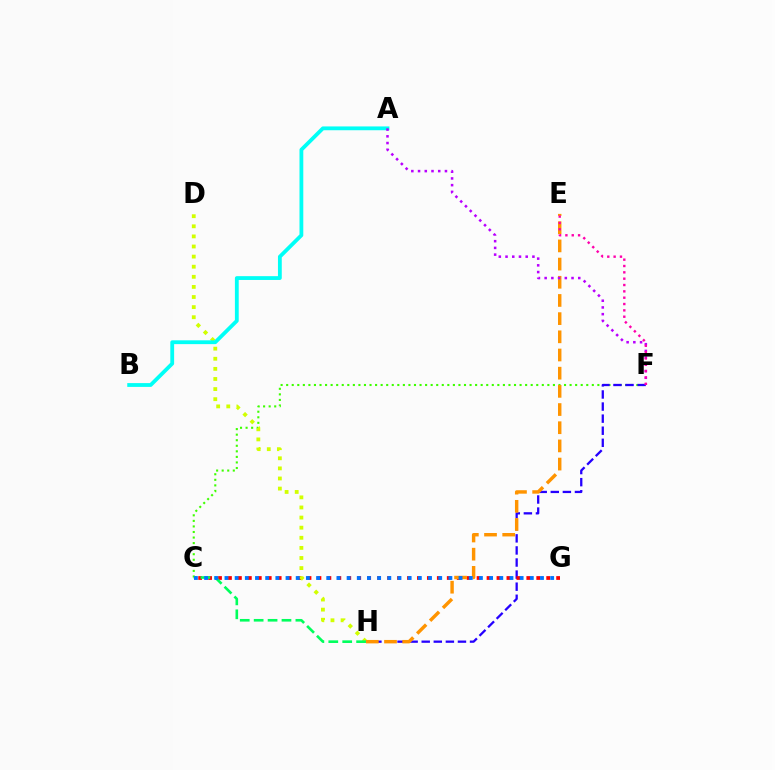{('C', 'F'): [{'color': '#3dff00', 'line_style': 'dotted', 'thickness': 1.51}], ('F', 'H'): [{'color': '#2500ff', 'line_style': 'dashed', 'thickness': 1.64}], ('C', 'G'): [{'color': '#ff0000', 'line_style': 'dotted', 'thickness': 2.7}, {'color': '#0074ff', 'line_style': 'dotted', 'thickness': 2.77}], ('D', 'H'): [{'color': '#d1ff00', 'line_style': 'dotted', 'thickness': 2.74}], ('C', 'H'): [{'color': '#00ff5c', 'line_style': 'dashed', 'thickness': 1.89}], ('E', 'H'): [{'color': '#ff9400', 'line_style': 'dashed', 'thickness': 2.47}], ('A', 'B'): [{'color': '#00fff6', 'line_style': 'solid', 'thickness': 2.74}], ('A', 'F'): [{'color': '#b900ff', 'line_style': 'dotted', 'thickness': 1.83}], ('E', 'F'): [{'color': '#ff00ac', 'line_style': 'dotted', 'thickness': 1.72}]}